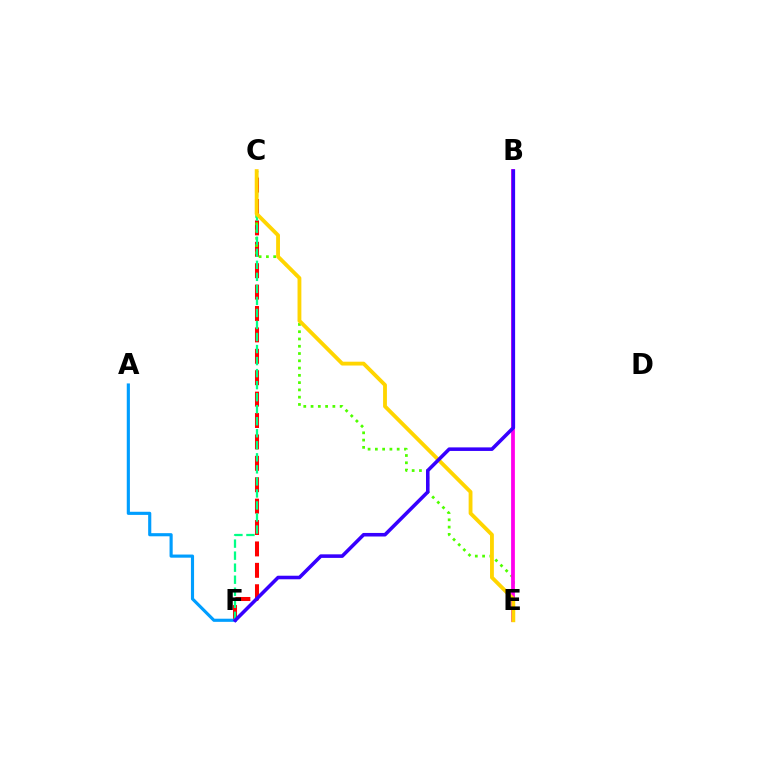{('C', 'F'): [{'color': '#ff0000', 'line_style': 'dashed', 'thickness': 2.91}, {'color': '#00ff86', 'line_style': 'dashed', 'thickness': 1.63}], ('A', 'F'): [{'color': '#009eff', 'line_style': 'solid', 'thickness': 2.26}], ('C', 'E'): [{'color': '#4fff00', 'line_style': 'dotted', 'thickness': 1.98}, {'color': '#ffd500', 'line_style': 'solid', 'thickness': 2.76}], ('B', 'E'): [{'color': '#ff00ed', 'line_style': 'solid', 'thickness': 2.71}], ('B', 'F'): [{'color': '#3700ff', 'line_style': 'solid', 'thickness': 2.56}]}